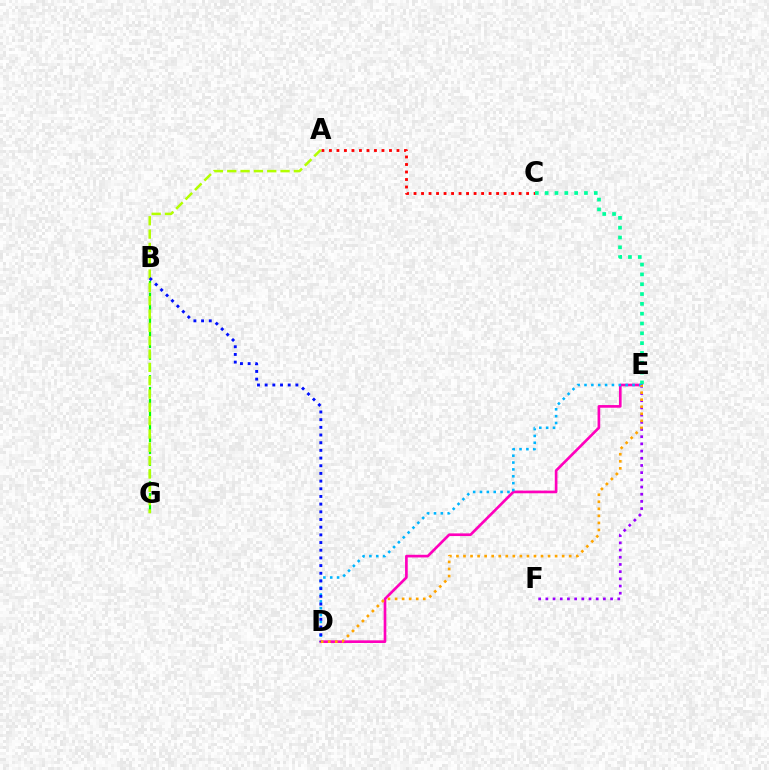{('B', 'G'): [{'color': '#08ff00', 'line_style': 'dashed', 'thickness': 1.6}], ('D', 'E'): [{'color': '#ff00bd', 'line_style': 'solid', 'thickness': 1.92}, {'color': '#00b5ff', 'line_style': 'dotted', 'thickness': 1.86}, {'color': '#ffa500', 'line_style': 'dotted', 'thickness': 1.91}], ('A', 'C'): [{'color': '#ff0000', 'line_style': 'dotted', 'thickness': 2.04}], ('E', 'F'): [{'color': '#9b00ff', 'line_style': 'dotted', 'thickness': 1.95}], ('C', 'E'): [{'color': '#00ff9d', 'line_style': 'dotted', 'thickness': 2.67}], ('A', 'G'): [{'color': '#b3ff00', 'line_style': 'dashed', 'thickness': 1.81}], ('B', 'D'): [{'color': '#0010ff', 'line_style': 'dotted', 'thickness': 2.09}]}